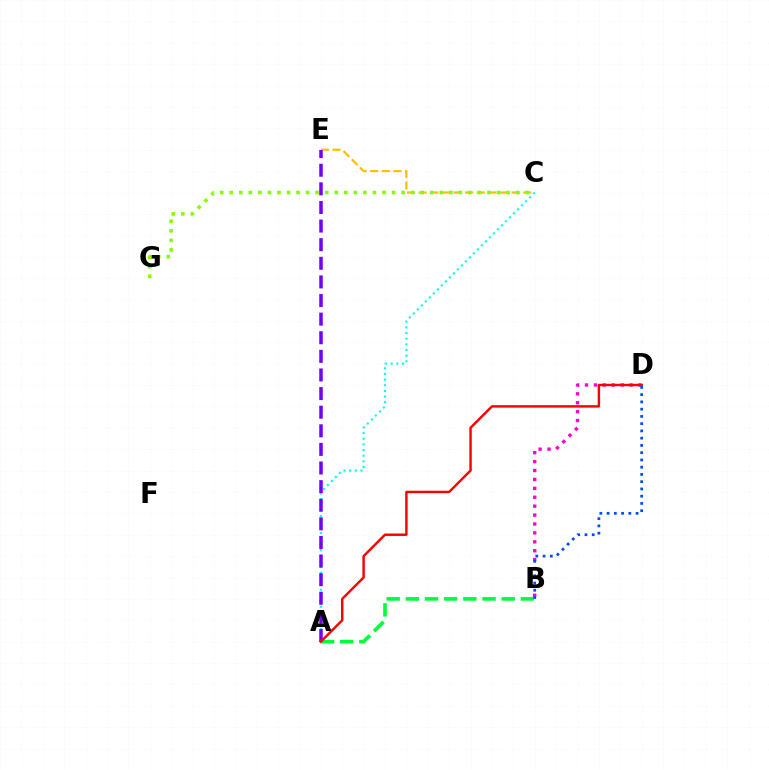{('C', 'E'): [{'color': '#ffbd00', 'line_style': 'dashed', 'thickness': 1.58}], ('A', 'B'): [{'color': '#00ff39', 'line_style': 'dashed', 'thickness': 2.61}], ('B', 'D'): [{'color': '#ff00cf', 'line_style': 'dotted', 'thickness': 2.42}, {'color': '#004bff', 'line_style': 'dotted', 'thickness': 1.97}], ('A', 'C'): [{'color': '#00fff6', 'line_style': 'dotted', 'thickness': 1.54}], ('A', 'E'): [{'color': '#7200ff', 'line_style': 'dashed', 'thickness': 2.53}], ('C', 'G'): [{'color': '#84ff00', 'line_style': 'dotted', 'thickness': 2.59}], ('A', 'D'): [{'color': '#ff0000', 'line_style': 'solid', 'thickness': 1.75}]}